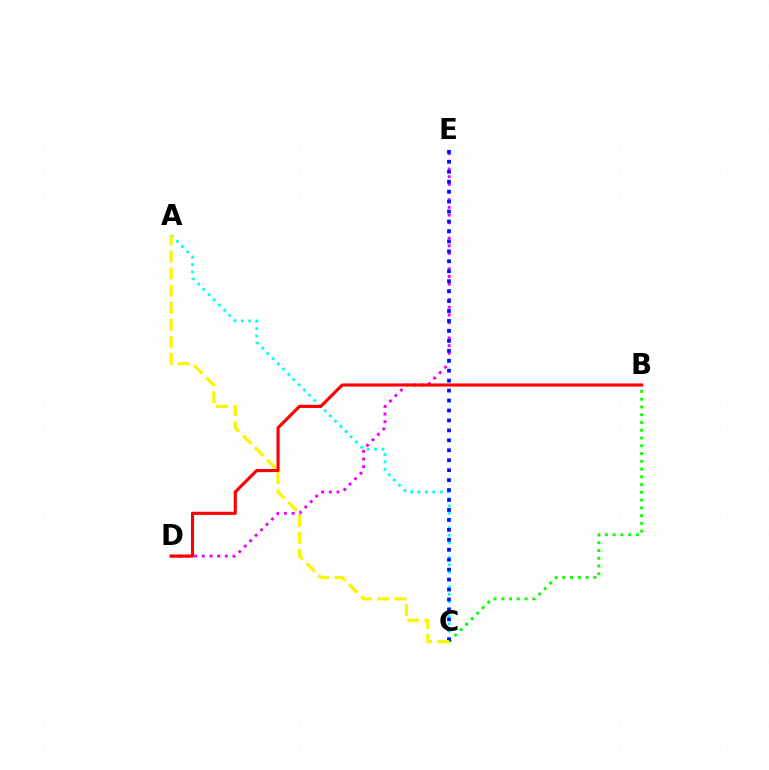{('A', 'C'): [{'color': '#00fff6', 'line_style': 'dotted', 'thickness': 2.0}, {'color': '#fcf500', 'line_style': 'dashed', 'thickness': 2.33}], ('D', 'E'): [{'color': '#ee00ff', 'line_style': 'dotted', 'thickness': 2.09}], ('B', 'C'): [{'color': '#08ff00', 'line_style': 'dotted', 'thickness': 2.11}], ('C', 'E'): [{'color': '#0010ff', 'line_style': 'dotted', 'thickness': 2.7}], ('B', 'D'): [{'color': '#ff0000', 'line_style': 'solid', 'thickness': 2.25}]}